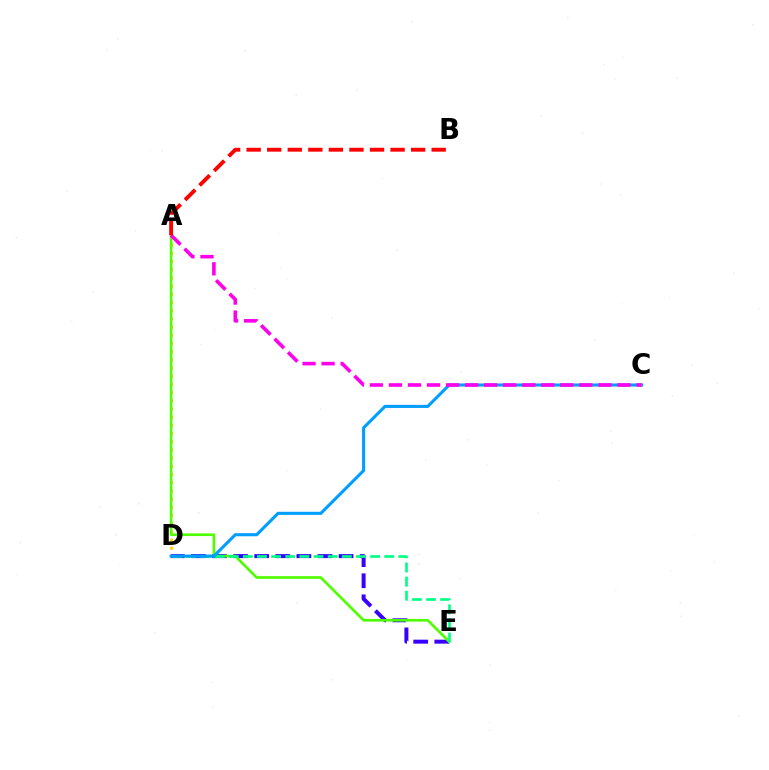{('A', 'D'): [{'color': '#ffd500', 'line_style': 'dotted', 'thickness': 2.23}], ('D', 'E'): [{'color': '#3700ff', 'line_style': 'dashed', 'thickness': 2.87}, {'color': '#00ff86', 'line_style': 'dashed', 'thickness': 1.92}], ('A', 'E'): [{'color': '#4fff00', 'line_style': 'solid', 'thickness': 1.92}], ('C', 'D'): [{'color': '#009eff', 'line_style': 'solid', 'thickness': 2.22}], ('A', 'C'): [{'color': '#ff00ed', 'line_style': 'dashed', 'thickness': 2.59}], ('A', 'B'): [{'color': '#ff0000', 'line_style': 'dashed', 'thickness': 2.79}]}